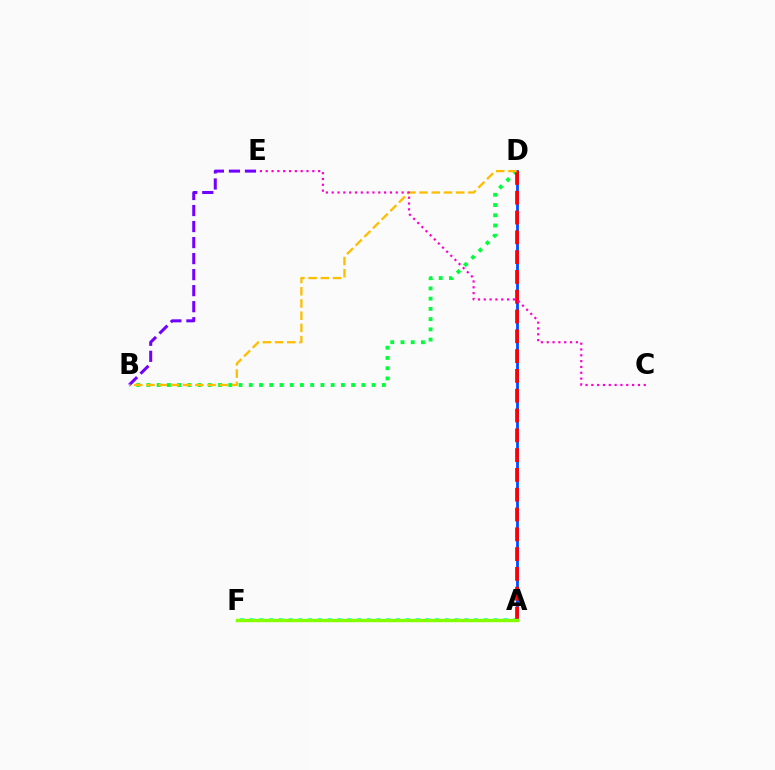{('A', 'F'): [{'color': '#00fff6', 'line_style': 'dotted', 'thickness': 2.65}, {'color': '#84ff00', 'line_style': 'solid', 'thickness': 2.49}], ('B', 'D'): [{'color': '#00ff39', 'line_style': 'dotted', 'thickness': 2.78}, {'color': '#ffbd00', 'line_style': 'dashed', 'thickness': 1.66}], ('A', 'D'): [{'color': '#004bff', 'line_style': 'solid', 'thickness': 2.0}, {'color': '#ff0000', 'line_style': 'dashed', 'thickness': 2.69}], ('B', 'E'): [{'color': '#7200ff', 'line_style': 'dashed', 'thickness': 2.18}], ('C', 'E'): [{'color': '#ff00cf', 'line_style': 'dotted', 'thickness': 1.58}]}